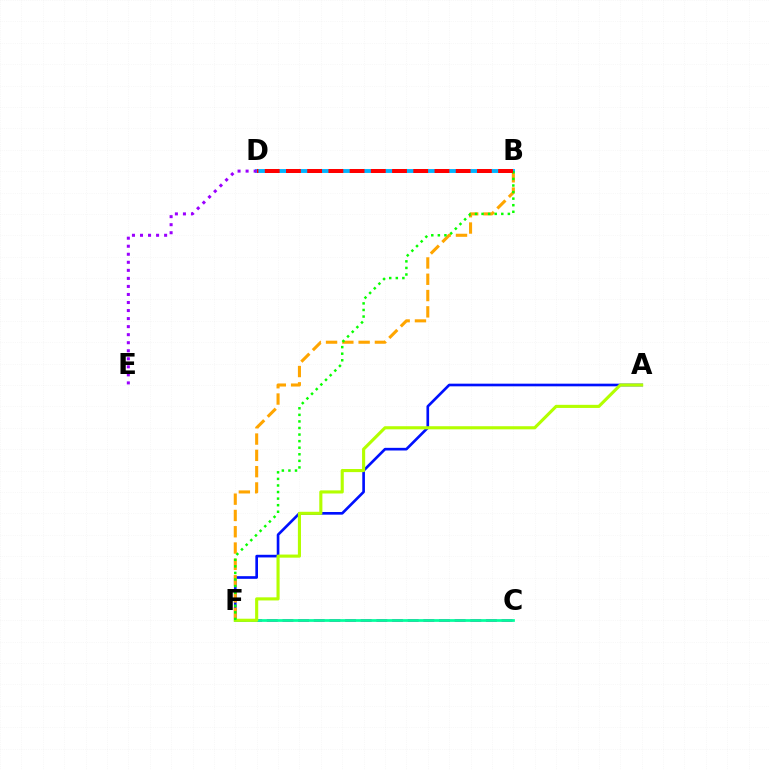{('C', 'F'): [{'color': '#ff00bd', 'line_style': 'dashed', 'thickness': 2.13}, {'color': '#00ff9d', 'line_style': 'solid', 'thickness': 1.96}], ('A', 'F'): [{'color': '#0010ff', 'line_style': 'solid', 'thickness': 1.91}, {'color': '#b3ff00', 'line_style': 'solid', 'thickness': 2.24}], ('B', 'F'): [{'color': '#ffa500', 'line_style': 'dashed', 'thickness': 2.21}, {'color': '#08ff00', 'line_style': 'dotted', 'thickness': 1.79}], ('B', 'D'): [{'color': '#00b5ff', 'line_style': 'solid', 'thickness': 2.78}, {'color': '#ff0000', 'line_style': 'dashed', 'thickness': 2.88}], ('D', 'E'): [{'color': '#9b00ff', 'line_style': 'dotted', 'thickness': 2.18}]}